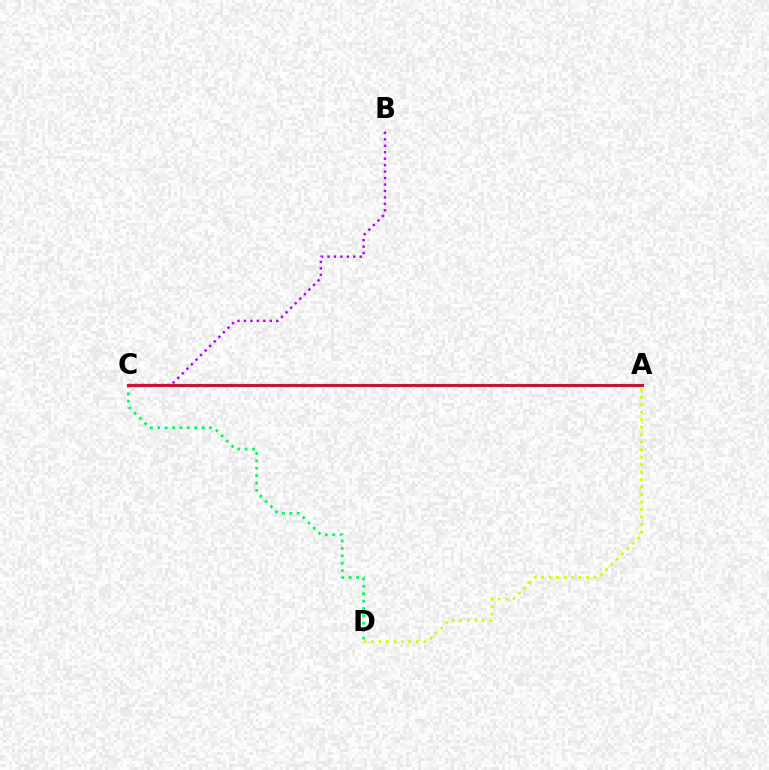{('C', 'D'): [{'color': '#00ff5c', 'line_style': 'dotted', 'thickness': 2.01}], ('A', 'C'): [{'color': '#0074ff', 'line_style': 'solid', 'thickness': 2.28}, {'color': '#ff0000', 'line_style': 'solid', 'thickness': 1.83}], ('A', 'D'): [{'color': '#d1ff00', 'line_style': 'dotted', 'thickness': 2.03}], ('B', 'C'): [{'color': '#b900ff', 'line_style': 'dotted', 'thickness': 1.75}]}